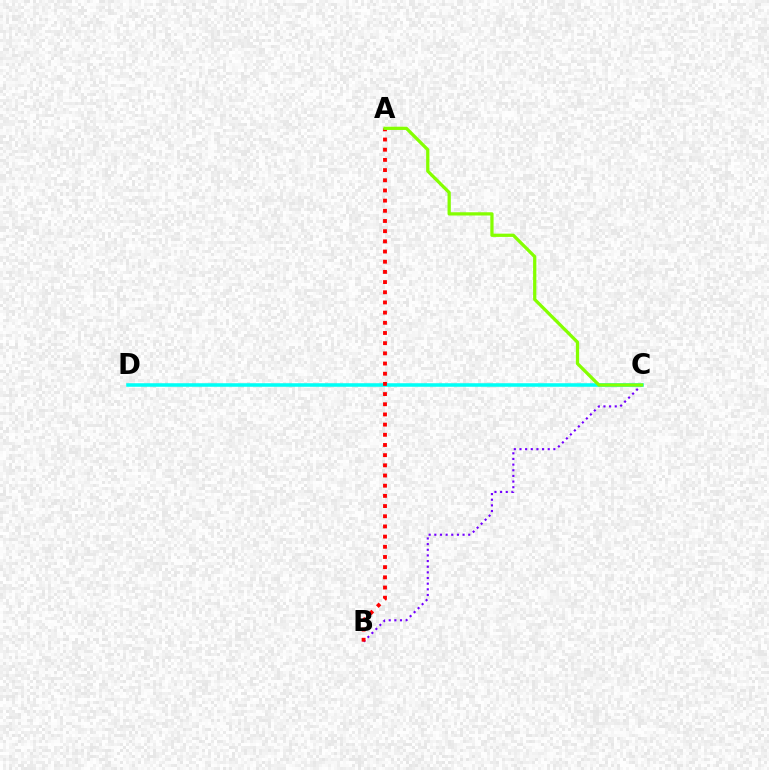{('B', 'C'): [{'color': '#7200ff', 'line_style': 'dotted', 'thickness': 1.53}], ('C', 'D'): [{'color': '#00fff6', 'line_style': 'solid', 'thickness': 2.55}], ('A', 'B'): [{'color': '#ff0000', 'line_style': 'dotted', 'thickness': 2.77}], ('A', 'C'): [{'color': '#84ff00', 'line_style': 'solid', 'thickness': 2.34}]}